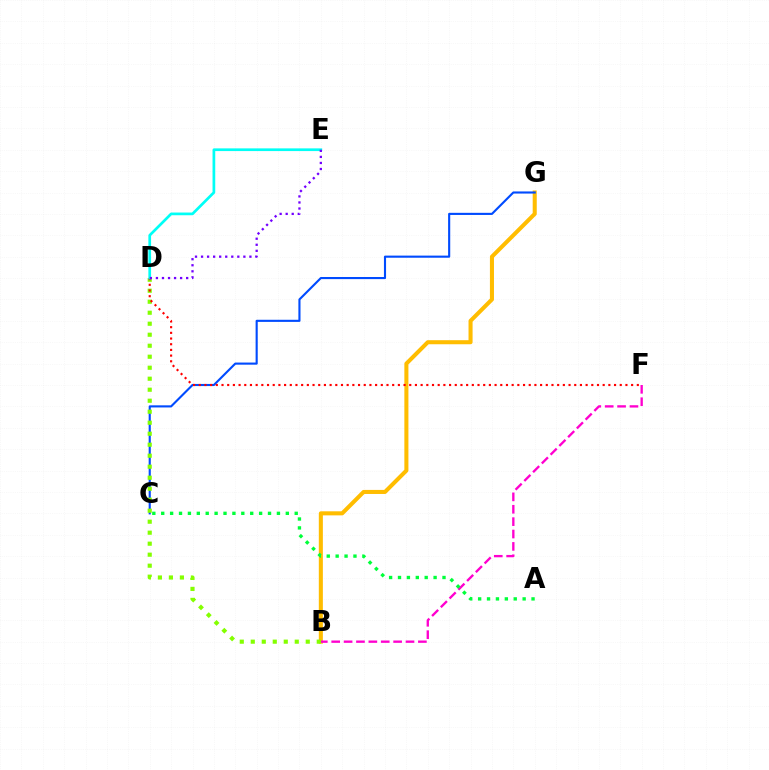{('B', 'G'): [{'color': '#ffbd00', 'line_style': 'solid', 'thickness': 2.92}], ('B', 'F'): [{'color': '#ff00cf', 'line_style': 'dashed', 'thickness': 1.68}], ('C', 'G'): [{'color': '#004bff', 'line_style': 'solid', 'thickness': 1.53}], ('B', 'D'): [{'color': '#84ff00', 'line_style': 'dotted', 'thickness': 2.99}], ('D', 'F'): [{'color': '#ff0000', 'line_style': 'dotted', 'thickness': 1.55}], ('D', 'E'): [{'color': '#00fff6', 'line_style': 'solid', 'thickness': 1.95}, {'color': '#7200ff', 'line_style': 'dotted', 'thickness': 1.64}], ('A', 'C'): [{'color': '#00ff39', 'line_style': 'dotted', 'thickness': 2.42}]}